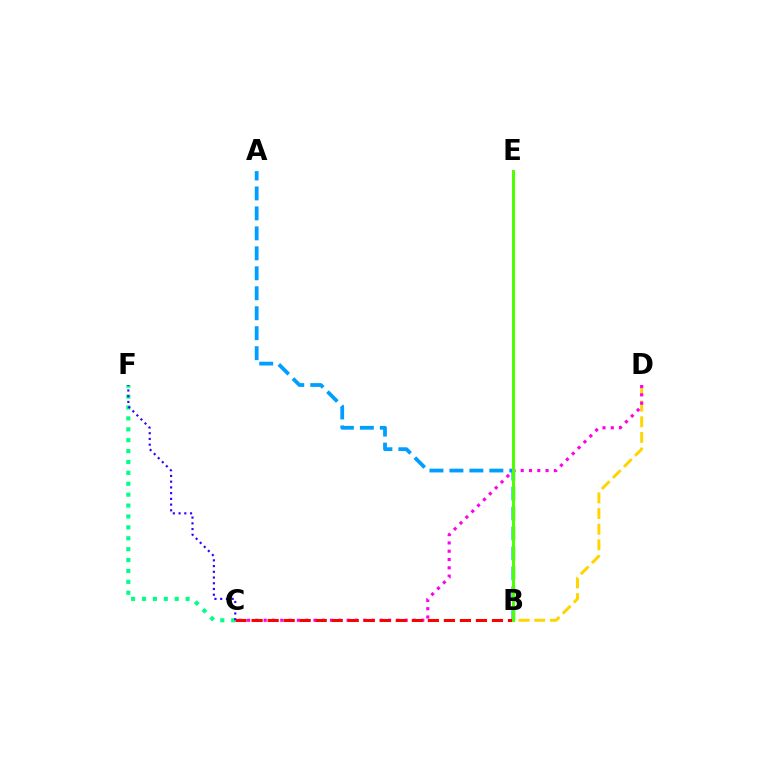{('C', 'F'): [{'color': '#00ff86', 'line_style': 'dotted', 'thickness': 2.96}, {'color': '#3700ff', 'line_style': 'dotted', 'thickness': 1.56}], ('B', 'D'): [{'color': '#ffd500', 'line_style': 'dashed', 'thickness': 2.13}], ('A', 'B'): [{'color': '#009eff', 'line_style': 'dashed', 'thickness': 2.71}], ('C', 'D'): [{'color': '#ff00ed', 'line_style': 'dotted', 'thickness': 2.25}], ('B', 'C'): [{'color': '#ff0000', 'line_style': 'dashed', 'thickness': 2.18}], ('B', 'E'): [{'color': '#4fff00', 'line_style': 'solid', 'thickness': 2.17}]}